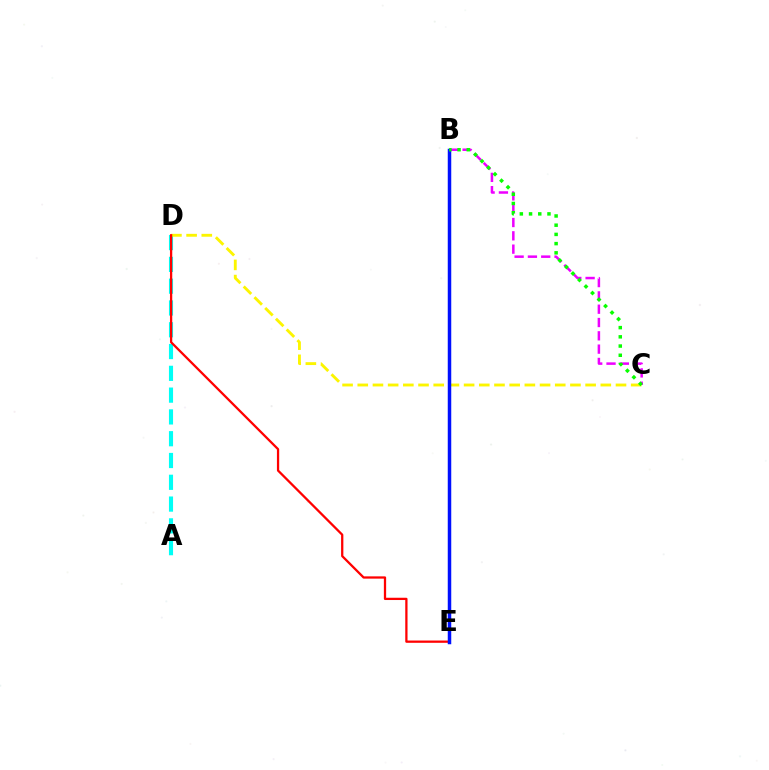{('A', 'D'): [{'color': '#00fff6', 'line_style': 'dashed', 'thickness': 2.96}], ('B', 'C'): [{'color': '#ee00ff', 'line_style': 'dashed', 'thickness': 1.81}, {'color': '#08ff00', 'line_style': 'dotted', 'thickness': 2.5}], ('C', 'D'): [{'color': '#fcf500', 'line_style': 'dashed', 'thickness': 2.06}], ('D', 'E'): [{'color': '#ff0000', 'line_style': 'solid', 'thickness': 1.64}], ('B', 'E'): [{'color': '#0010ff', 'line_style': 'solid', 'thickness': 2.51}]}